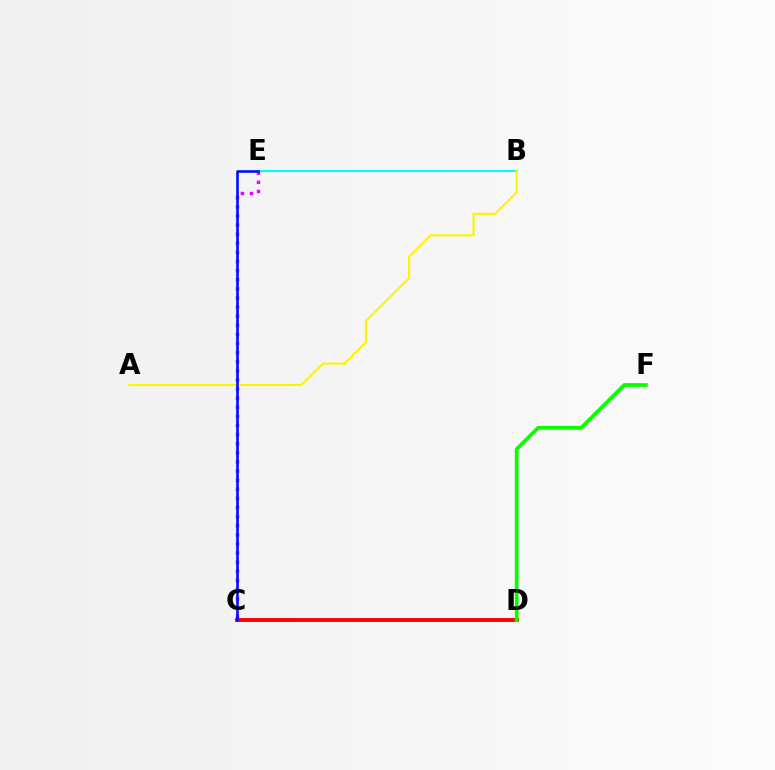{('B', 'E'): [{'color': '#00fff6', 'line_style': 'solid', 'thickness': 1.51}], ('C', 'D'): [{'color': '#ff0000', 'line_style': 'solid', 'thickness': 2.8}], ('C', 'E'): [{'color': '#ee00ff', 'line_style': 'dotted', 'thickness': 2.48}, {'color': '#0010ff', 'line_style': 'solid', 'thickness': 1.89}], ('A', 'B'): [{'color': '#fcf500', 'line_style': 'solid', 'thickness': 1.53}], ('D', 'F'): [{'color': '#08ff00', 'line_style': 'solid', 'thickness': 2.69}]}